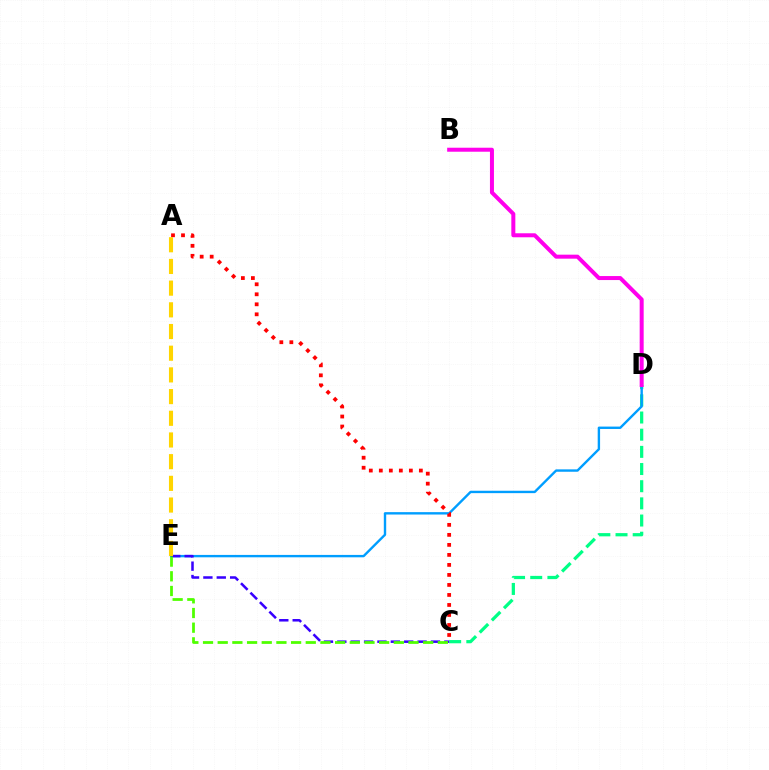{('C', 'D'): [{'color': '#00ff86', 'line_style': 'dashed', 'thickness': 2.33}], ('D', 'E'): [{'color': '#009eff', 'line_style': 'solid', 'thickness': 1.72}], ('A', 'C'): [{'color': '#ff0000', 'line_style': 'dotted', 'thickness': 2.72}], ('B', 'D'): [{'color': '#ff00ed', 'line_style': 'solid', 'thickness': 2.88}], ('C', 'E'): [{'color': '#3700ff', 'line_style': 'dashed', 'thickness': 1.82}, {'color': '#4fff00', 'line_style': 'dashed', 'thickness': 1.99}], ('A', 'E'): [{'color': '#ffd500', 'line_style': 'dashed', 'thickness': 2.95}]}